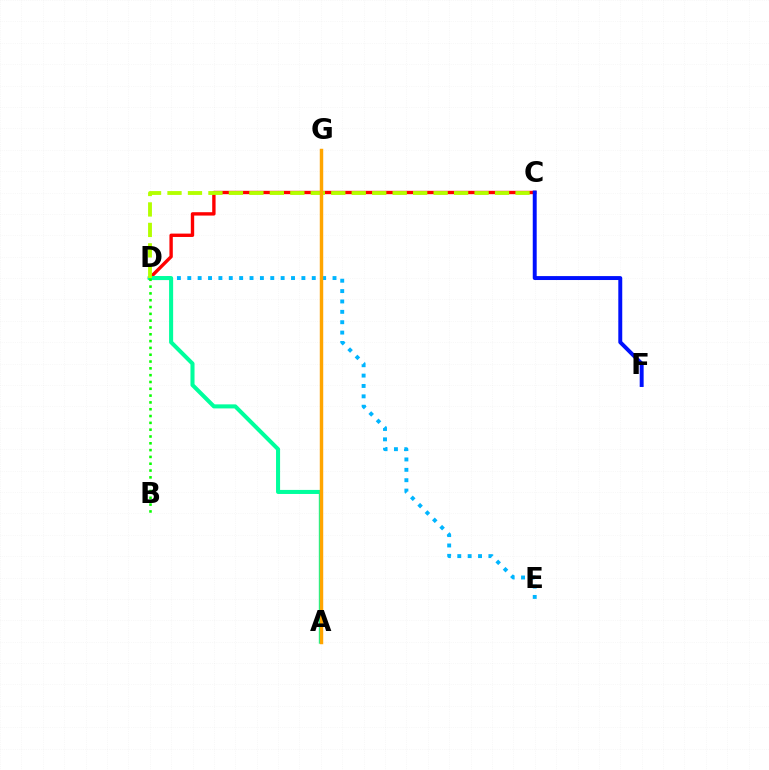{('C', 'D'): [{'color': '#ff0000', 'line_style': 'solid', 'thickness': 2.42}, {'color': '#b3ff00', 'line_style': 'dashed', 'thickness': 2.78}], ('A', 'G'): [{'color': '#ff00bd', 'line_style': 'dotted', 'thickness': 1.9}, {'color': '#9b00ff', 'line_style': 'dashed', 'thickness': 1.89}, {'color': '#ffa500', 'line_style': 'solid', 'thickness': 2.48}], ('D', 'E'): [{'color': '#00b5ff', 'line_style': 'dotted', 'thickness': 2.82}], ('A', 'D'): [{'color': '#00ff9d', 'line_style': 'solid', 'thickness': 2.92}], ('C', 'F'): [{'color': '#0010ff', 'line_style': 'solid', 'thickness': 2.83}], ('B', 'D'): [{'color': '#08ff00', 'line_style': 'dotted', 'thickness': 1.85}]}